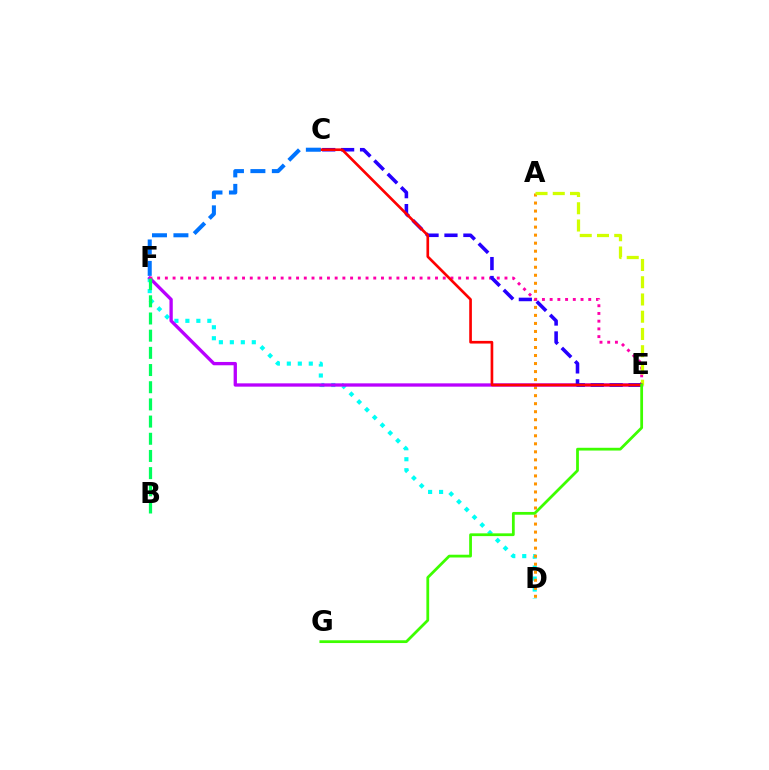{('D', 'F'): [{'color': '#00fff6', 'line_style': 'dotted', 'thickness': 2.98}], ('A', 'D'): [{'color': '#ff9400', 'line_style': 'dotted', 'thickness': 2.18}], ('E', 'F'): [{'color': '#b900ff', 'line_style': 'solid', 'thickness': 2.39}, {'color': '#ff00ac', 'line_style': 'dotted', 'thickness': 2.1}], ('B', 'F'): [{'color': '#00ff5c', 'line_style': 'dashed', 'thickness': 2.33}], ('A', 'E'): [{'color': '#d1ff00', 'line_style': 'dashed', 'thickness': 2.34}], ('C', 'E'): [{'color': '#2500ff', 'line_style': 'dashed', 'thickness': 2.57}, {'color': '#ff0000', 'line_style': 'solid', 'thickness': 1.92}], ('E', 'G'): [{'color': '#3dff00', 'line_style': 'solid', 'thickness': 2.0}], ('C', 'F'): [{'color': '#0074ff', 'line_style': 'dashed', 'thickness': 2.91}]}